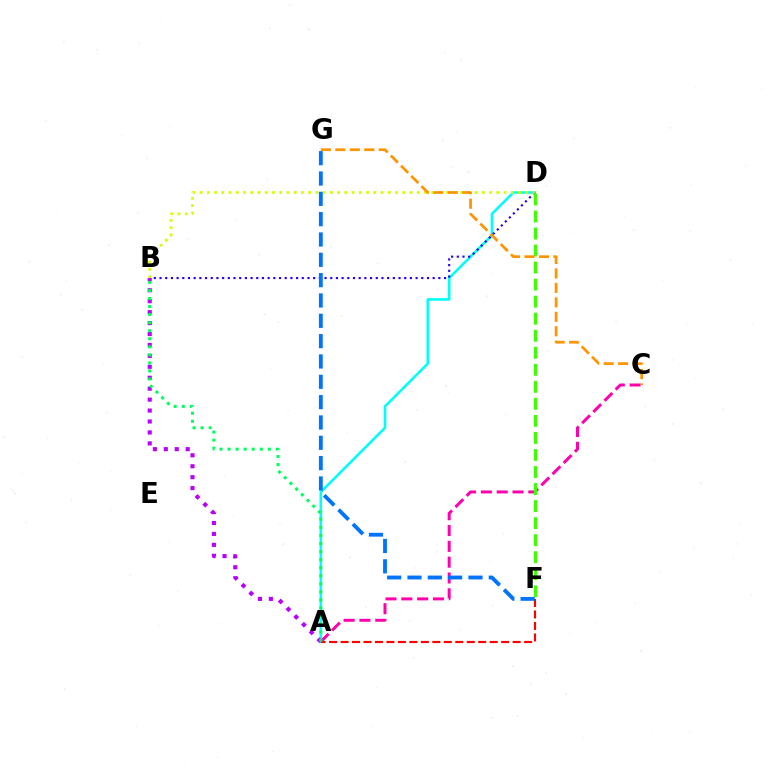{('A', 'D'): [{'color': '#00fff6', 'line_style': 'solid', 'thickness': 1.88}], ('B', 'D'): [{'color': '#2500ff', 'line_style': 'dotted', 'thickness': 1.55}, {'color': '#d1ff00', 'line_style': 'dotted', 'thickness': 1.97}], ('A', 'C'): [{'color': '#ff00ac', 'line_style': 'dashed', 'thickness': 2.15}], ('A', 'B'): [{'color': '#b900ff', 'line_style': 'dotted', 'thickness': 2.97}, {'color': '#00ff5c', 'line_style': 'dotted', 'thickness': 2.19}], ('A', 'F'): [{'color': '#ff0000', 'line_style': 'dashed', 'thickness': 1.56}], ('D', 'F'): [{'color': '#3dff00', 'line_style': 'dashed', 'thickness': 2.31}], ('F', 'G'): [{'color': '#0074ff', 'line_style': 'dashed', 'thickness': 2.76}], ('C', 'G'): [{'color': '#ff9400', 'line_style': 'dashed', 'thickness': 1.97}]}